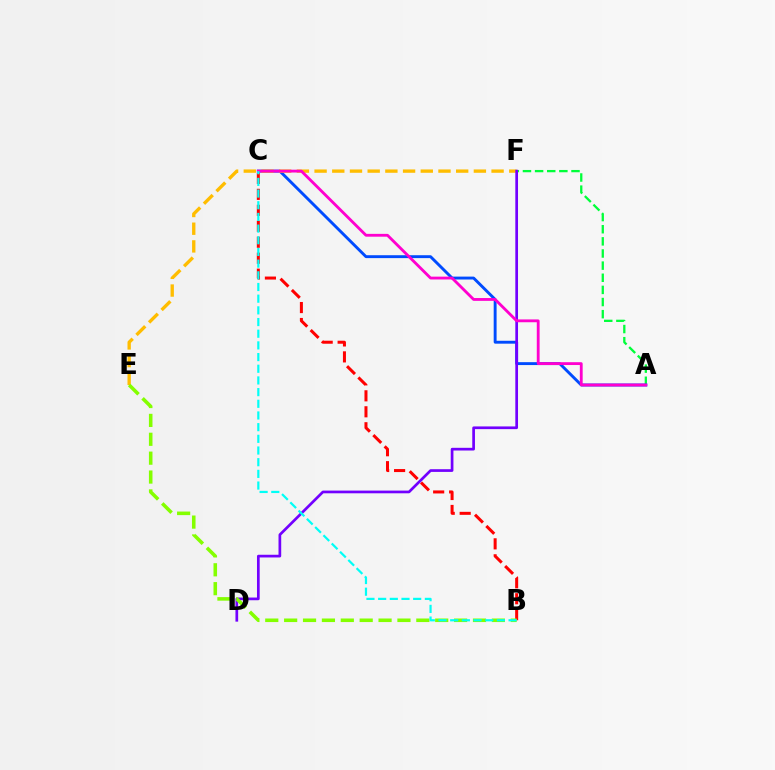{('A', 'F'): [{'color': '#00ff39', 'line_style': 'dashed', 'thickness': 1.65}], ('B', 'C'): [{'color': '#ff0000', 'line_style': 'dashed', 'thickness': 2.17}, {'color': '#00fff6', 'line_style': 'dashed', 'thickness': 1.59}], ('A', 'C'): [{'color': '#004bff', 'line_style': 'solid', 'thickness': 2.09}, {'color': '#ff00cf', 'line_style': 'solid', 'thickness': 2.04}], ('E', 'F'): [{'color': '#ffbd00', 'line_style': 'dashed', 'thickness': 2.4}], ('D', 'F'): [{'color': '#7200ff', 'line_style': 'solid', 'thickness': 1.95}], ('B', 'E'): [{'color': '#84ff00', 'line_style': 'dashed', 'thickness': 2.57}]}